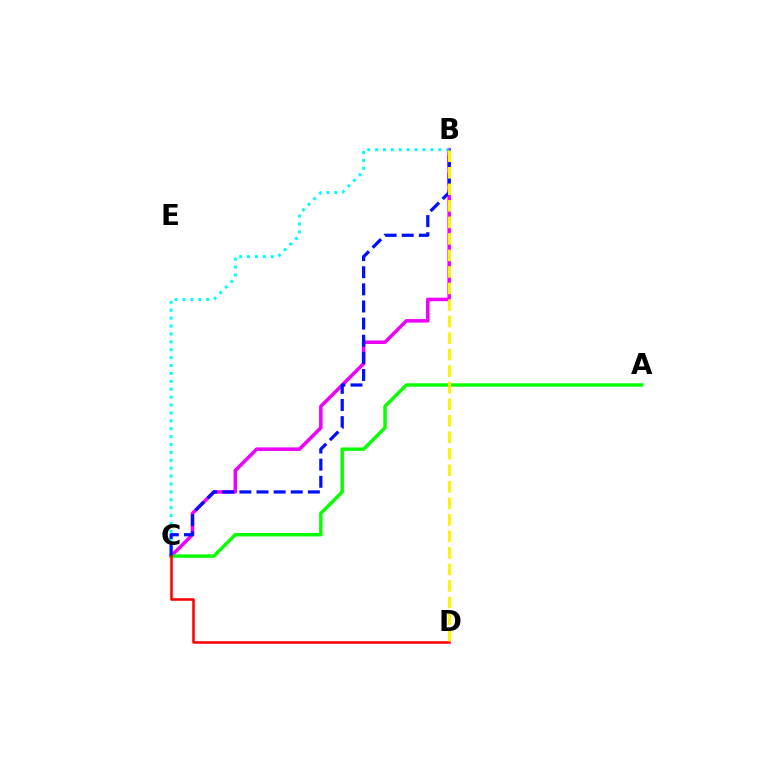{('B', 'C'): [{'color': '#ee00ff', 'line_style': 'solid', 'thickness': 2.54}, {'color': '#00fff6', 'line_style': 'dotted', 'thickness': 2.15}, {'color': '#0010ff', 'line_style': 'dashed', 'thickness': 2.33}], ('A', 'C'): [{'color': '#08ff00', 'line_style': 'solid', 'thickness': 2.47}], ('C', 'D'): [{'color': '#ff0000', 'line_style': 'solid', 'thickness': 1.83}], ('B', 'D'): [{'color': '#fcf500', 'line_style': 'dashed', 'thickness': 2.25}]}